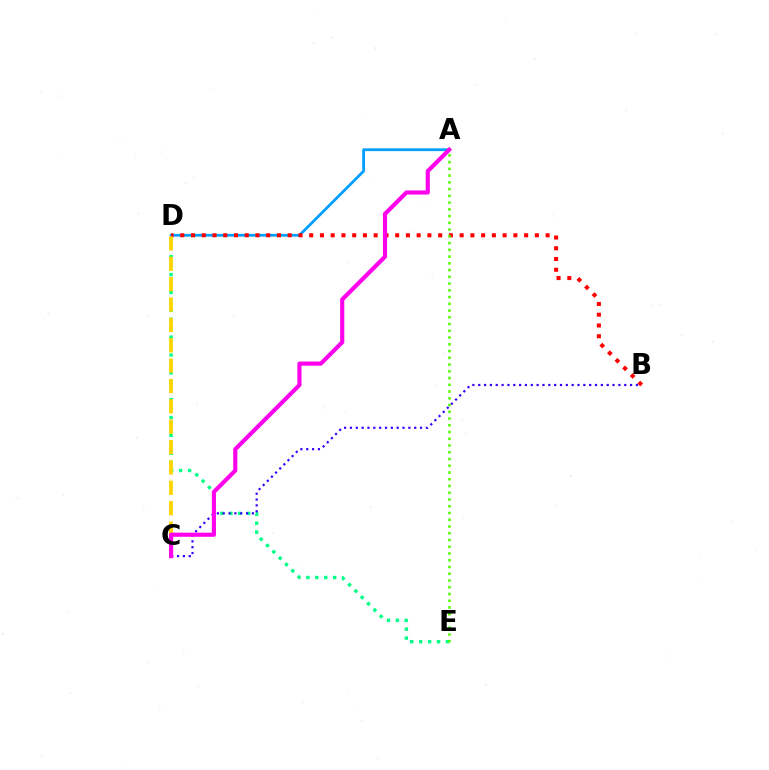{('A', 'D'): [{'color': '#009eff', 'line_style': 'solid', 'thickness': 1.99}], ('D', 'E'): [{'color': '#00ff86', 'line_style': 'dotted', 'thickness': 2.43}], ('B', 'D'): [{'color': '#ff0000', 'line_style': 'dotted', 'thickness': 2.92}], ('B', 'C'): [{'color': '#3700ff', 'line_style': 'dotted', 'thickness': 1.59}], ('C', 'D'): [{'color': '#ffd500', 'line_style': 'dashed', 'thickness': 2.77}], ('A', 'E'): [{'color': '#4fff00', 'line_style': 'dotted', 'thickness': 1.83}], ('A', 'C'): [{'color': '#ff00ed', 'line_style': 'solid', 'thickness': 2.98}]}